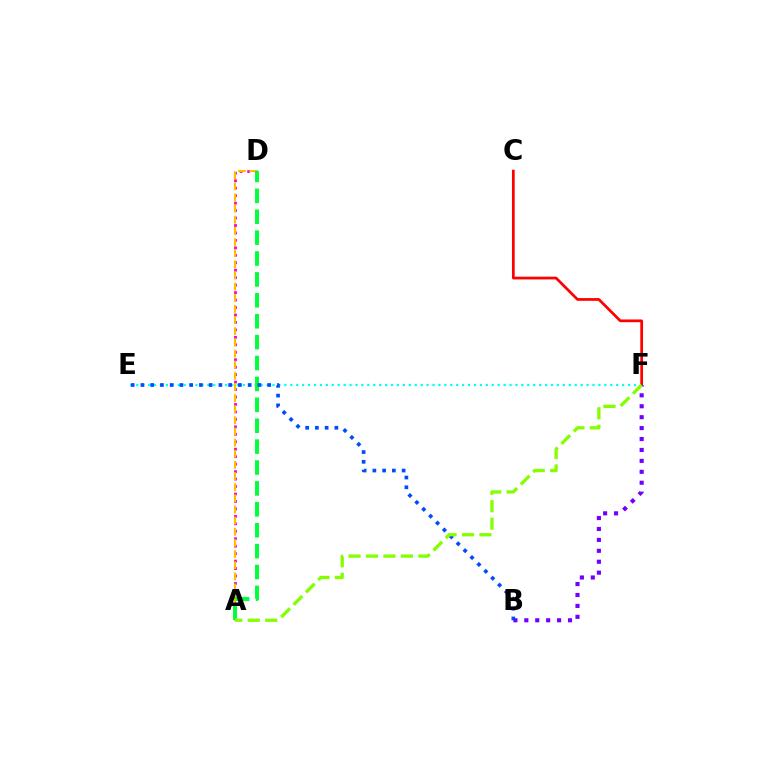{('E', 'F'): [{'color': '#00fff6', 'line_style': 'dotted', 'thickness': 1.61}], ('C', 'F'): [{'color': '#ff0000', 'line_style': 'solid', 'thickness': 1.97}], ('A', 'D'): [{'color': '#ff00cf', 'line_style': 'dotted', 'thickness': 2.03}, {'color': '#ffbd00', 'line_style': 'dashed', 'thickness': 1.51}, {'color': '#00ff39', 'line_style': 'dashed', 'thickness': 2.84}], ('B', 'F'): [{'color': '#7200ff', 'line_style': 'dotted', 'thickness': 2.97}], ('B', 'E'): [{'color': '#004bff', 'line_style': 'dotted', 'thickness': 2.65}], ('A', 'F'): [{'color': '#84ff00', 'line_style': 'dashed', 'thickness': 2.37}]}